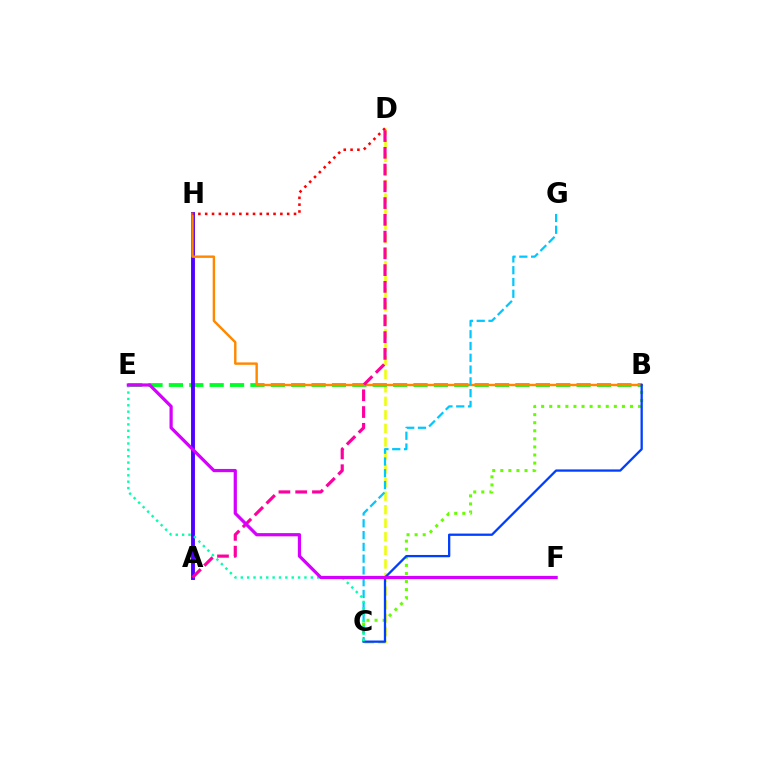{('C', 'D'): [{'color': '#eeff00', 'line_style': 'dashed', 'thickness': 1.84}], ('B', 'E'): [{'color': '#00ff27', 'line_style': 'dashed', 'thickness': 2.77}], ('B', 'C'): [{'color': '#66ff00', 'line_style': 'dotted', 'thickness': 2.19}, {'color': '#003fff', 'line_style': 'solid', 'thickness': 1.65}], ('A', 'H'): [{'color': '#4f00ff', 'line_style': 'solid', 'thickness': 2.79}], ('B', 'H'): [{'color': '#ff8800', 'line_style': 'solid', 'thickness': 1.74}], ('D', 'H'): [{'color': '#ff0000', 'line_style': 'dotted', 'thickness': 1.86}], ('C', 'G'): [{'color': '#00c7ff', 'line_style': 'dashed', 'thickness': 1.6}], ('C', 'E'): [{'color': '#00ffaf', 'line_style': 'dotted', 'thickness': 1.73}], ('A', 'D'): [{'color': '#ff00a0', 'line_style': 'dashed', 'thickness': 2.28}], ('E', 'F'): [{'color': '#d600ff', 'line_style': 'solid', 'thickness': 2.31}]}